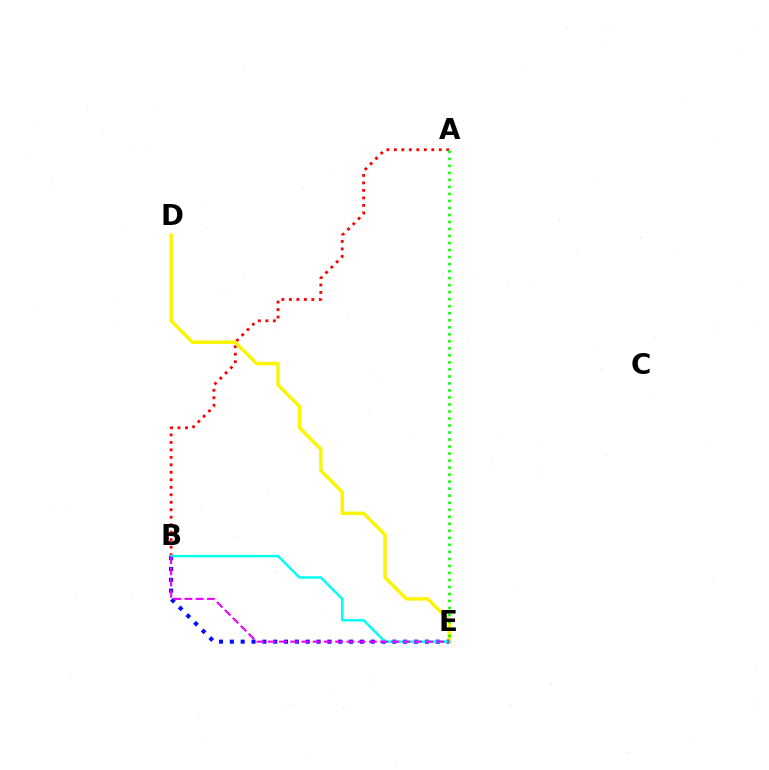{('A', 'B'): [{'color': '#ff0000', 'line_style': 'dotted', 'thickness': 2.03}], ('D', 'E'): [{'color': '#fcf500', 'line_style': 'solid', 'thickness': 2.47}], ('B', 'E'): [{'color': '#0010ff', 'line_style': 'dotted', 'thickness': 2.94}, {'color': '#00fff6', 'line_style': 'solid', 'thickness': 1.78}, {'color': '#ee00ff', 'line_style': 'dashed', 'thickness': 1.53}], ('A', 'E'): [{'color': '#08ff00', 'line_style': 'dotted', 'thickness': 1.91}]}